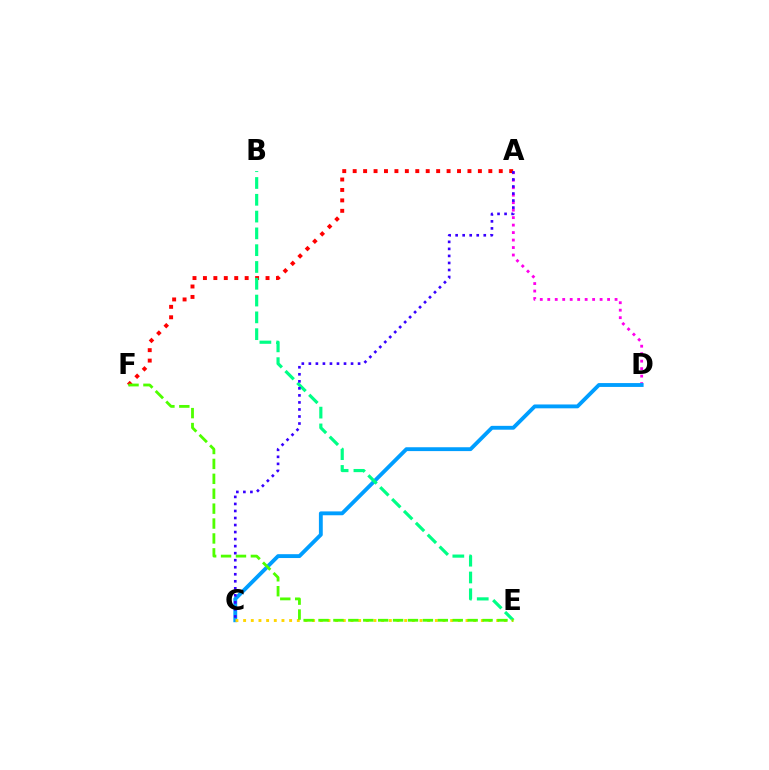{('A', 'D'): [{'color': '#ff00ed', 'line_style': 'dotted', 'thickness': 2.03}], ('A', 'F'): [{'color': '#ff0000', 'line_style': 'dotted', 'thickness': 2.83}], ('C', 'D'): [{'color': '#009eff', 'line_style': 'solid', 'thickness': 2.77}], ('B', 'E'): [{'color': '#00ff86', 'line_style': 'dashed', 'thickness': 2.28}], ('C', 'E'): [{'color': '#ffd500', 'line_style': 'dotted', 'thickness': 2.08}], ('E', 'F'): [{'color': '#4fff00', 'line_style': 'dashed', 'thickness': 2.03}], ('A', 'C'): [{'color': '#3700ff', 'line_style': 'dotted', 'thickness': 1.91}]}